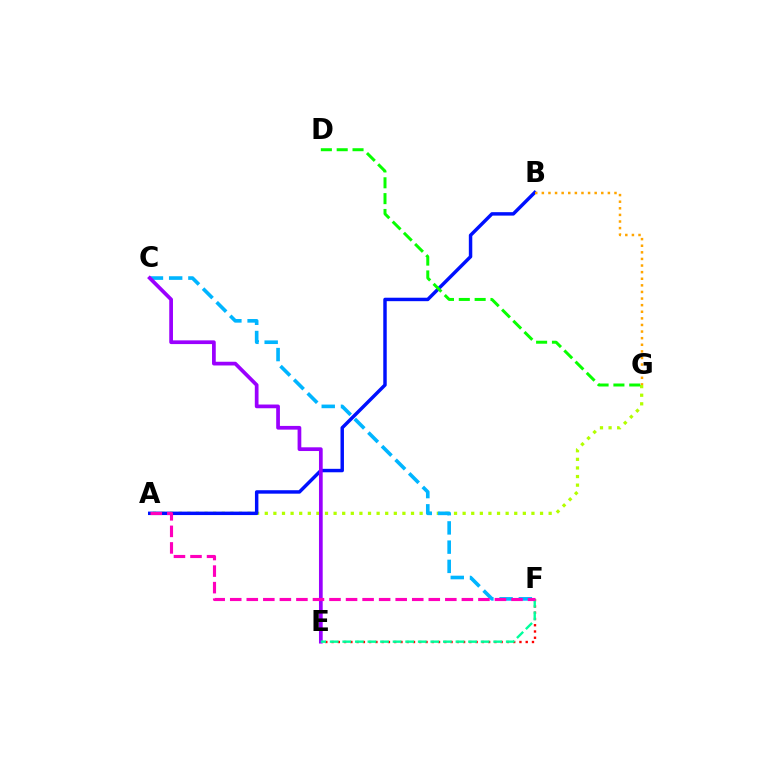{('A', 'G'): [{'color': '#b3ff00', 'line_style': 'dotted', 'thickness': 2.34}], ('A', 'B'): [{'color': '#0010ff', 'line_style': 'solid', 'thickness': 2.49}], ('C', 'F'): [{'color': '#00b5ff', 'line_style': 'dashed', 'thickness': 2.61}], ('E', 'F'): [{'color': '#ff0000', 'line_style': 'dotted', 'thickness': 1.7}, {'color': '#00ff9d', 'line_style': 'dashed', 'thickness': 1.71}], ('C', 'E'): [{'color': '#9b00ff', 'line_style': 'solid', 'thickness': 2.68}], ('B', 'G'): [{'color': '#ffa500', 'line_style': 'dotted', 'thickness': 1.79}], ('A', 'F'): [{'color': '#ff00bd', 'line_style': 'dashed', 'thickness': 2.25}], ('D', 'G'): [{'color': '#08ff00', 'line_style': 'dashed', 'thickness': 2.15}]}